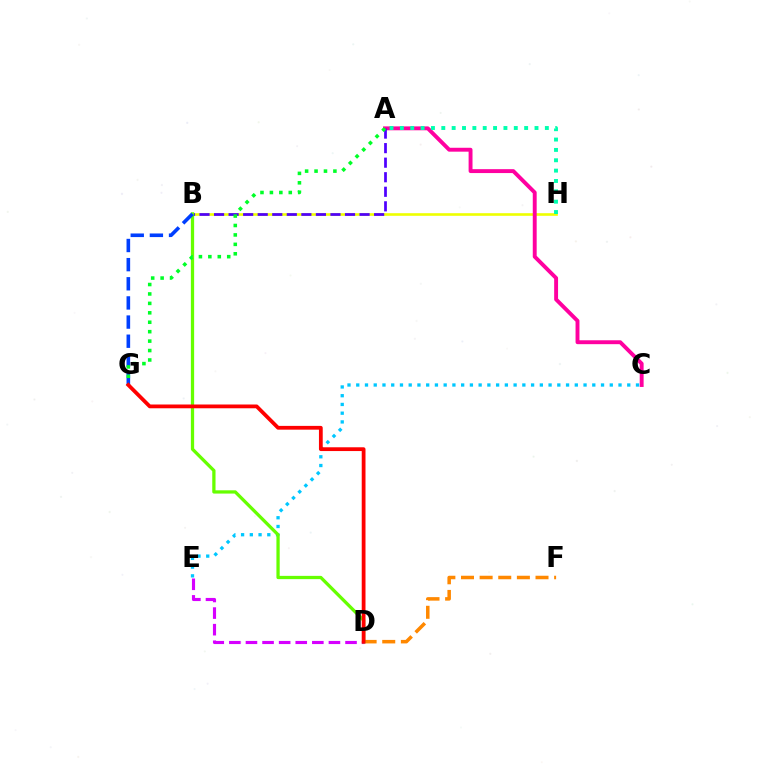{('B', 'H'): [{'color': '#eeff00', 'line_style': 'solid', 'thickness': 1.89}], ('D', 'F'): [{'color': '#ff8800', 'line_style': 'dashed', 'thickness': 2.53}], ('A', 'C'): [{'color': '#ff00a0', 'line_style': 'solid', 'thickness': 2.81}], ('A', 'B'): [{'color': '#4f00ff', 'line_style': 'dashed', 'thickness': 1.98}], ('C', 'E'): [{'color': '#00c7ff', 'line_style': 'dotted', 'thickness': 2.38}], ('D', 'E'): [{'color': '#d600ff', 'line_style': 'dashed', 'thickness': 2.25}], ('B', 'D'): [{'color': '#66ff00', 'line_style': 'solid', 'thickness': 2.35}], ('B', 'G'): [{'color': '#003fff', 'line_style': 'dashed', 'thickness': 2.6}], ('A', 'H'): [{'color': '#00ffaf', 'line_style': 'dotted', 'thickness': 2.81}], ('A', 'G'): [{'color': '#00ff27', 'line_style': 'dotted', 'thickness': 2.56}], ('D', 'G'): [{'color': '#ff0000', 'line_style': 'solid', 'thickness': 2.72}]}